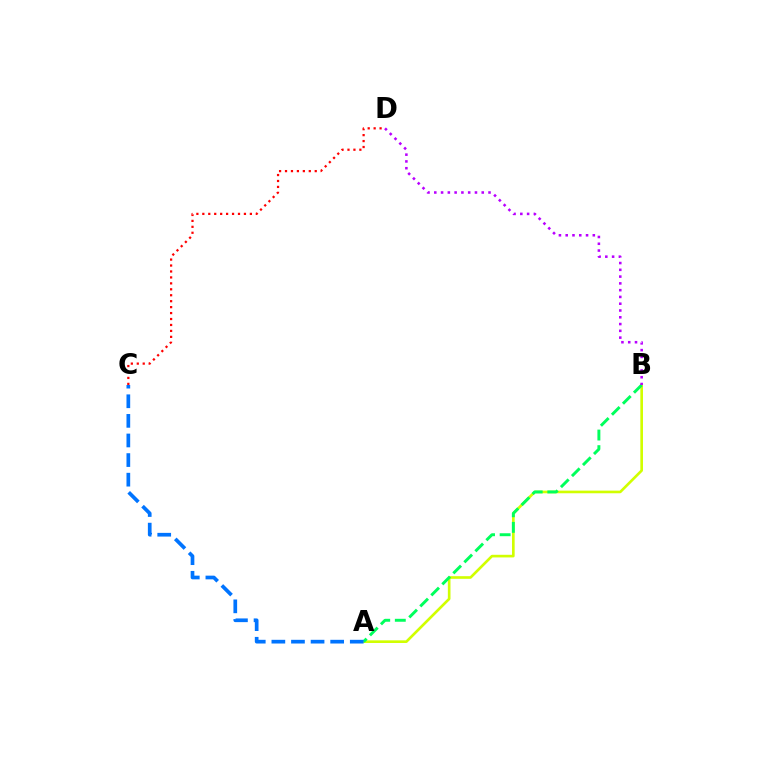{('A', 'B'): [{'color': '#d1ff00', 'line_style': 'solid', 'thickness': 1.9}, {'color': '#00ff5c', 'line_style': 'dashed', 'thickness': 2.12}], ('C', 'D'): [{'color': '#ff0000', 'line_style': 'dotted', 'thickness': 1.61}], ('B', 'D'): [{'color': '#b900ff', 'line_style': 'dotted', 'thickness': 1.84}], ('A', 'C'): [{'color': '#0074ff', 'line_style': 'dashed', 'thickness': 2.66}]}